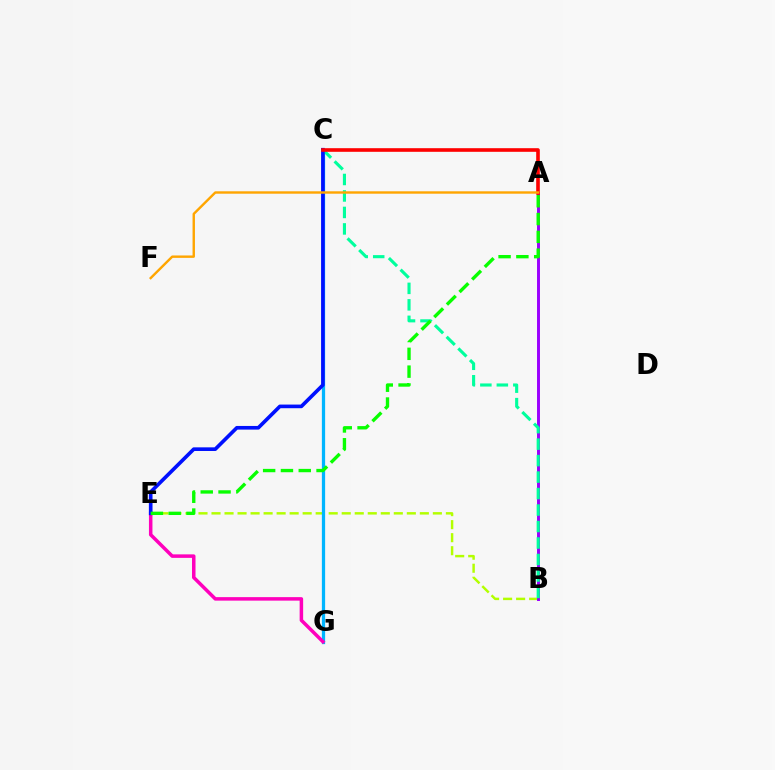{('B', 'E'): [{'color': '#b3ff00', 'line_style': 'dashed', 'thickness': 1.77}], ('C', 'G'): [{'color': '#00b5ff', 'line_style': 'solid', 'thickness': 2.35}], ('E', 'G'): [{'color': '#ff00bd', 'line_style': 'solid', 'thickness': 2.52}], ('A', 'B'): [{'color': '#9b00ff', 'line_style': 'solid', 'thickness': 2.13}], ('B', 'C'): [{'color': '#00ff9d', 'line_style': 'dashed', 'thickness': 2.24}], ('C', 'E'): [{'color': '#0010ff', 'line_style': 'solid', 'thickness': 2.63}], ('A', 'C'): [{'color': '#ff0000', 'line_style': 'solid', 'thickness': 2.6}], ('A', 'E'): [{'color': '#08ff00', 'line_style': 'dashed', 'thickness': 2.42}], ('A', 'F'): [{'color': '#ffa500', 'line_style': 'solid', 'thickness': 1.73}]}